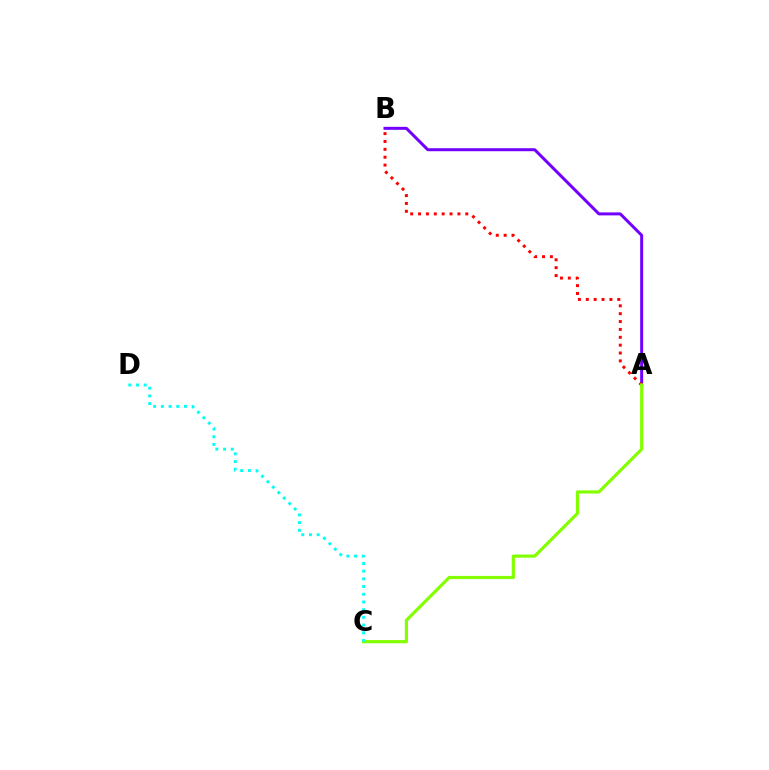{('A', 'B'): [{'color': '#7200ff', 'line_style': 'solid', 'thickness': 2.15}, {'color': '#ff0000', 'line_style': 'dotted', 'thickness': 2.14}], ('A', 'C'): [{'color': '#84ff00', 'line_style': 'solid', 'thickness': 2.29}], ('C', 'D'): [{'color': '#00fff6', 'line_style': 'dotted', 'thickness': 2.09}]}